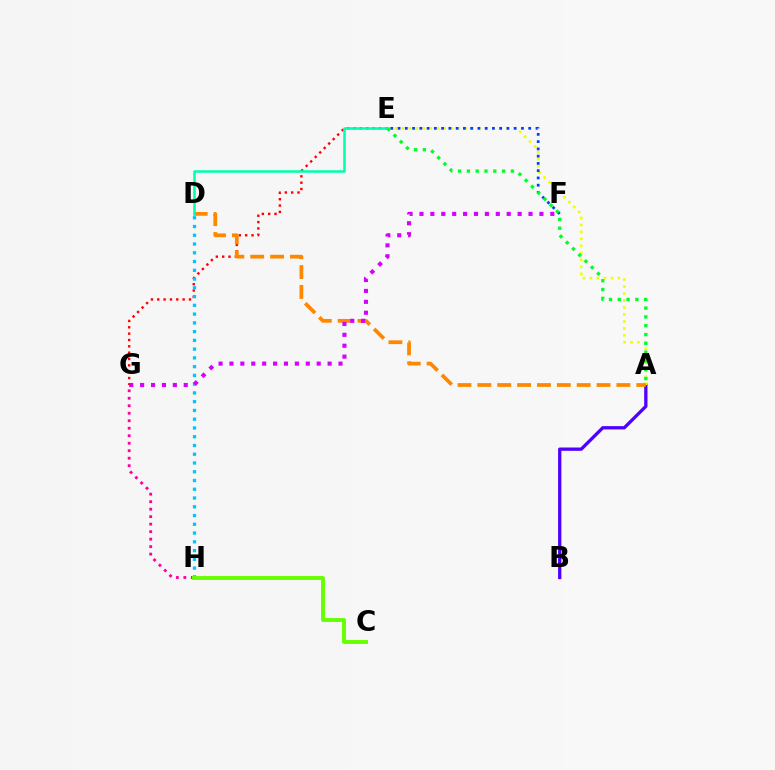{('A', 'B'): [{'color': '#4f00ff', 'line_style': 'solid', 'thickness': 2.37}], ('A', 'E'): [{'color': '#eeff00', 'line_style': 'dotted', 'thickness': 1.9}, {'color': '#00ff27', 'line_style': 'dotted', 'thickness': 2.39}], ('E', 'G'): [{'color': '#ff0000', 'line_style': 'dotted', 'thickness': 1.72}], ('A', 'D'): [{'color': '#ff8800', 'line_style': 'dashed', 'thickness': 2.7}], ('G', 'H'): [{'color': '#ff00a0', 'line_style': 'dotted', 'thickness': 2.04}], ('D', 'E'): [{'color': '#00ffaf', 'line_style': 'solid', 'thickness': 1.84}], ('D', 'H'): [{'color': '#00c7ff', 'line_style': 'dotted', 'thickness': 2.38}], ('E', 'F'): [{'color': '#003fff', 'line_style': 'dotted', 'thickness': 1.97}], ('F', 'G'): [{'color': '#d600ff', 'line_style': 'dotted', 'thickness': 2.96}], ('C', 'H'): [{'color': '#66ff00', 'line_style': 'solid', 'thickness': 2.81}]}